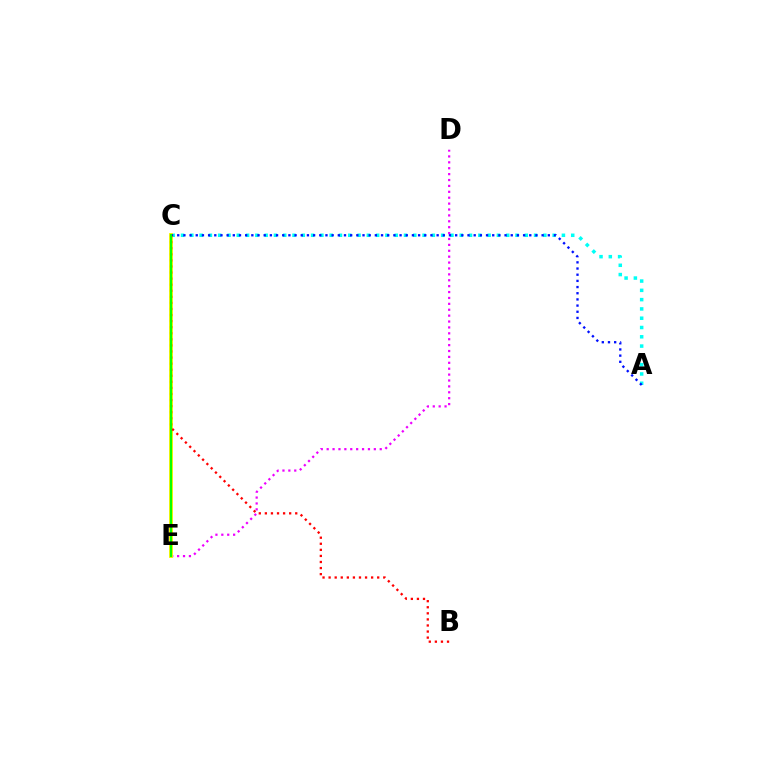{('A', 'C'): [{'color': '#00fff6', 'line_style': 'dotted', 'thickness': 2.52}, {'color': '#0010ff', 'line_style': 'dotted', 'thickness': 1.68}], ('D', 'E'): [{'color': '#ee00ff', 'line_style': 'dotted', 'thickness': 1.6}], ('C', 'E'): [{'color': '#fcf500', 'line_style': 'solid', 'thickness': 2.8}, {'color': '#08ff00', 'line_style': 'solid', 'thickness': 1.56}], ('B', 'C'): [{'color': '#ff0000', 'line_style': 'dotted', 'thickness': 1.65}]}